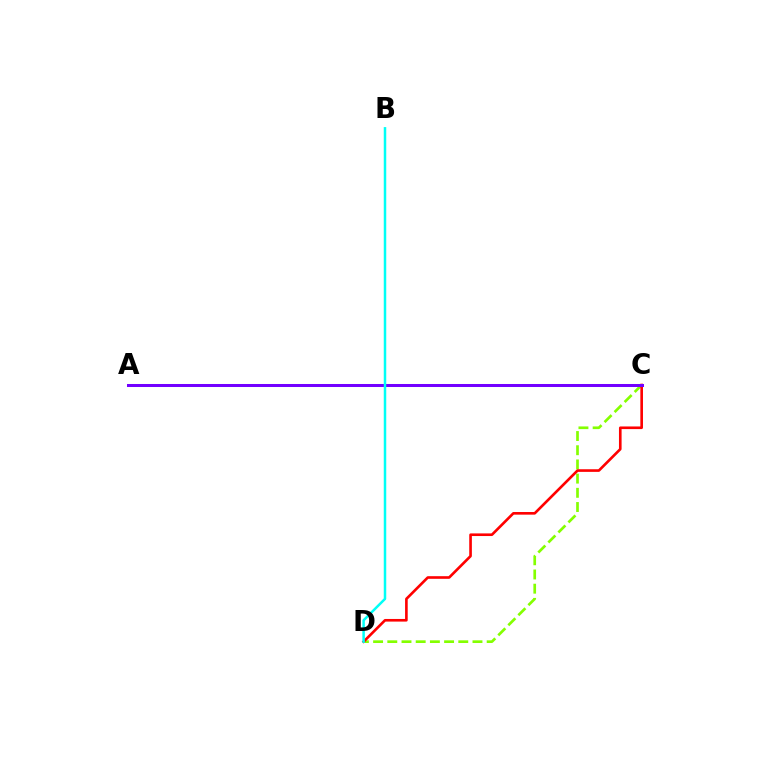{('C', 'D'): [{'color': '#84ff00', 'line_style': 'dashed', 'thickness': 1.93}, {'color': '#ff0000', 'line_style': 'solid', 'thickness': 1.9}], ('A', 'C'): [{'color': '#7200ff', 'line_style': 'solid', 'thickness': 2.17}], ('B', 'D'): [{'color': '#00fff6', 'line_style': 'solid', 'thickness': 1.79}]}